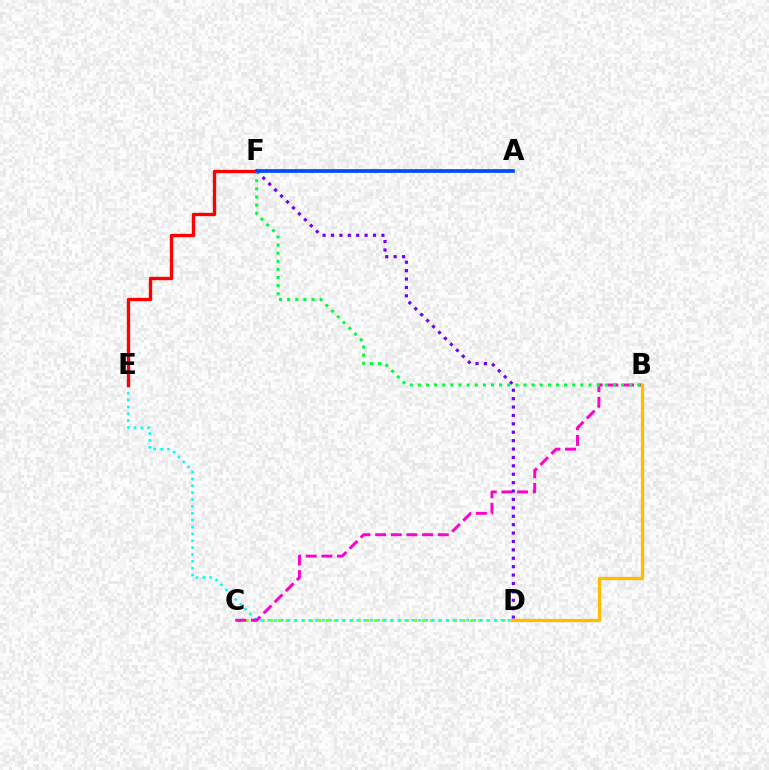{('C', 'D'): [{'color': '#84ff00', 'line_style': 'dotted', 'thickness': 2.18}], ('D', 'E'): [{'color': '#00fff6', 'line_style': 'dotted', 'thickness': 1.87}], ('B', 'C'): [{'color': '#ff00cf', 'line_style': 'dashed', 'thickness': 2.13}], ('D', 'F'): [{'color': '#7200ff', 'line_style': 'dotted', 'thickness': 2.28}], ('B', 'D'): [{'color': '#ffbd00', 'line_style': 'solid', 'thickness': 2.36}], ('E', 'F'): [{'color': '#ff0000', 'line_style': 'solid', 'thickness': 2.41}], ('B', 'F'): [{'color': '#00ff39', 'line_style': 'dotted', 'thickness': 2.21}], ('A', 'F'): [{'color': '#004bff', 'line_style': 'solid', 'thickness': 2.68}]}